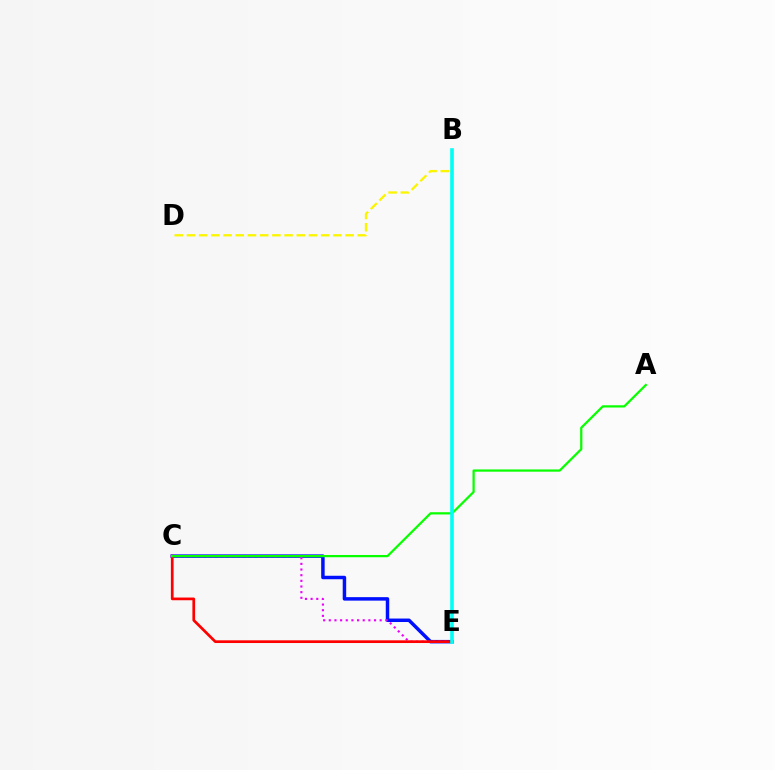{('B', 'D'): [{'color': '#fcf500', 'line_style': 'dashed', 'thickness': 1.66}], ('C', 'E'): [{'color': '#0010ff', 'line_style': 'solid', 'thickness': 2.5}, {'color': '#ee00ff', 'line_style': 'dotted', 'thickness': 1.54}, {'color': '#ff0000', 'line_style': 'solid', 'thickness': 1.95}], ('A', 'C'): [{'color': '#08ff00', 'line_style': 'solid', 'thickness': 1.62}], ('B', 'E'): [{'color': '#00fff6', 'line_style': 'solid', 'thickness': 2.59}]}